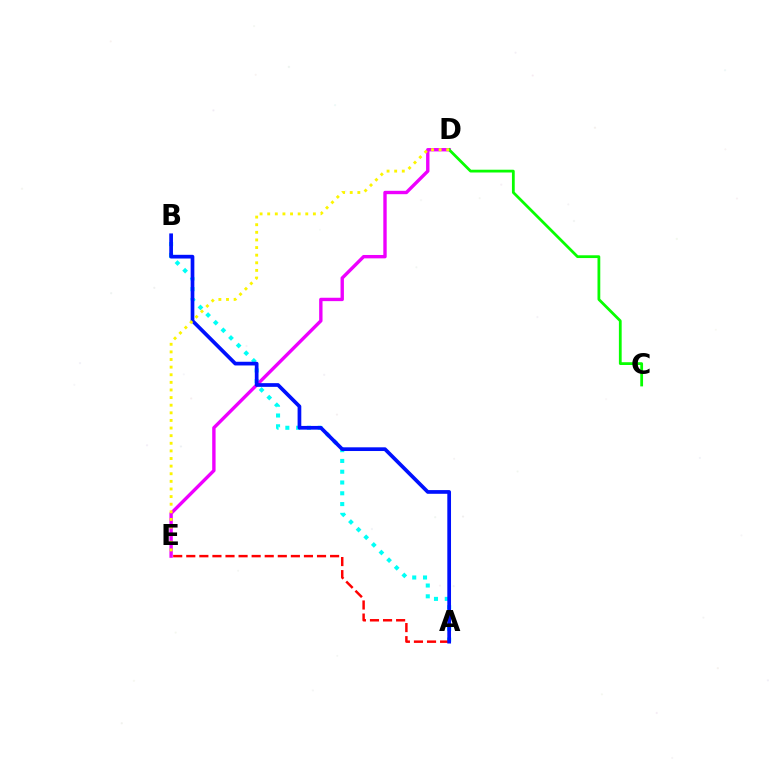{('A', 'B'): [{'color': '#00fff6', 'line_style': 'dotted', 'thickness': 2.93}, {'color': '#0010ff', 'line_style': 'solid', 'thickness': 2.67}], ('A', 'E'): [{'color': '#ff0000', 'line_style': 'dashed', 'thickness': 1.78}], ('D', 'E'): [{'color': '#ee00ff', 'line_style': 'solid', 'thickness': 2.43}, {'color': '#fcf500', 'line_style': 'dotted', 'thickness': 2.07}], ('C', 'D'): [{'color': '#08ff00', 'line_style': 'solid', 'thickness': 2.0}]}